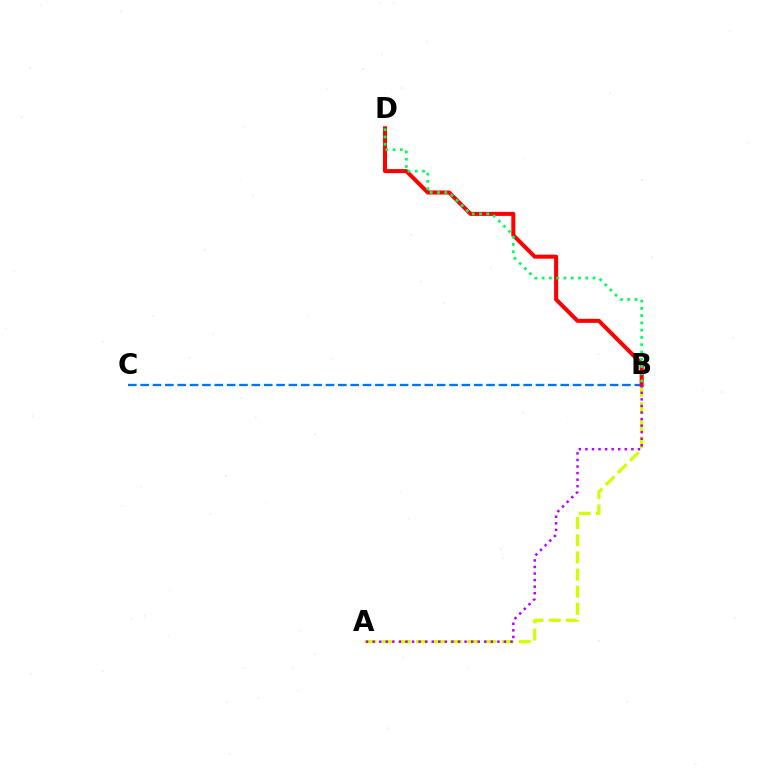{('A', 'B'): [{'color': '#d1ff00', 'line_style': 'dashed', 'thickness': 2.33}, {'color': '#b900ff', 'line_style': 'dotted', 'thickness': 1.78}], ('B', 'C'): [{'color': '#0074ff', 'line_style': 'dashed', 'thickness': 1.68}], ('B', 'D'): [{'color': '#ff0000', 'line_style': 'solid', 'thickness': 2.9}, {'color': '#00ff5c', 'line_style': 'dotted', 'thickness': 1.97}]}